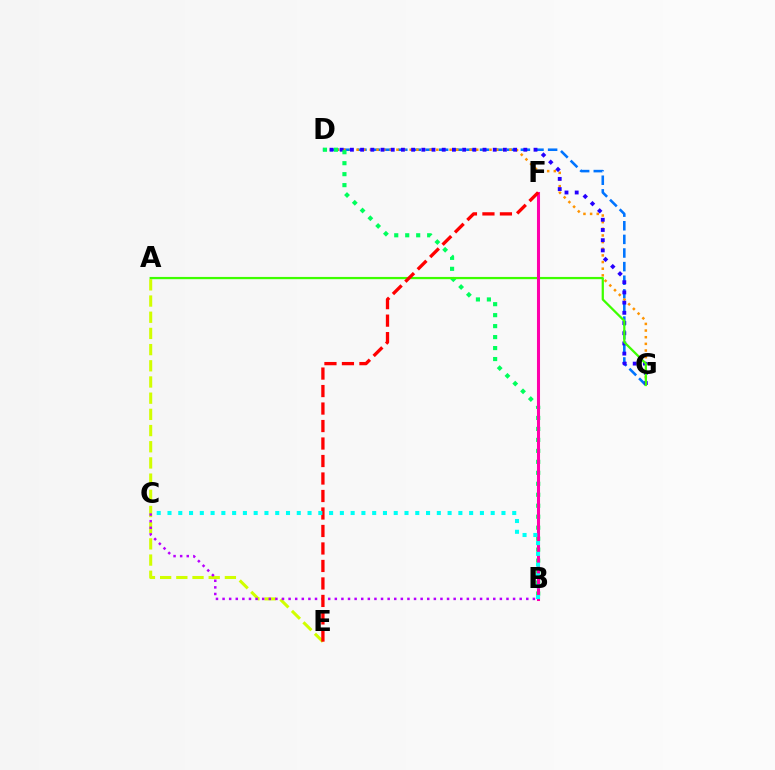{('A', 'E'): [{'color': '#d1ff00', 'line_style': 'dashed', 'thickness': 2.2}], ('D', 'G'): [{'color': '#0074ff', 'line_style': 'dashed', 'thickness': 1.85}, {'color': '#ff9400', 'line_style': 'dotted', 'thickness': 1.81}, {'color': '#2500ff', 'line_style': 'dotted', 'thickness': 2.77}], ('B', 'D'): [{'color': '#00ff5c', 'line_style': 'dotted', 'thickness': 2.98}], ('A', 'G'): [{'color': '#3dff00', 'line_style': 'solid', 'thickness': 1.62}], ('B', 'C'): [{'color': '#b900ff', 'line_style': 'dotted', 'thickness': 1.79}, {'color': '#00fff6', 'line_style': 'dotted', 'thickness': 2.93}], ('B', 'F'): [{'color': '#ff00ac', 'line_style': 'solid', 'thickness': 2.21}], ('E', 'F'): [{'color': '#ff0000', 'line_style': 'dashed', 'thickness': 2.38}]}